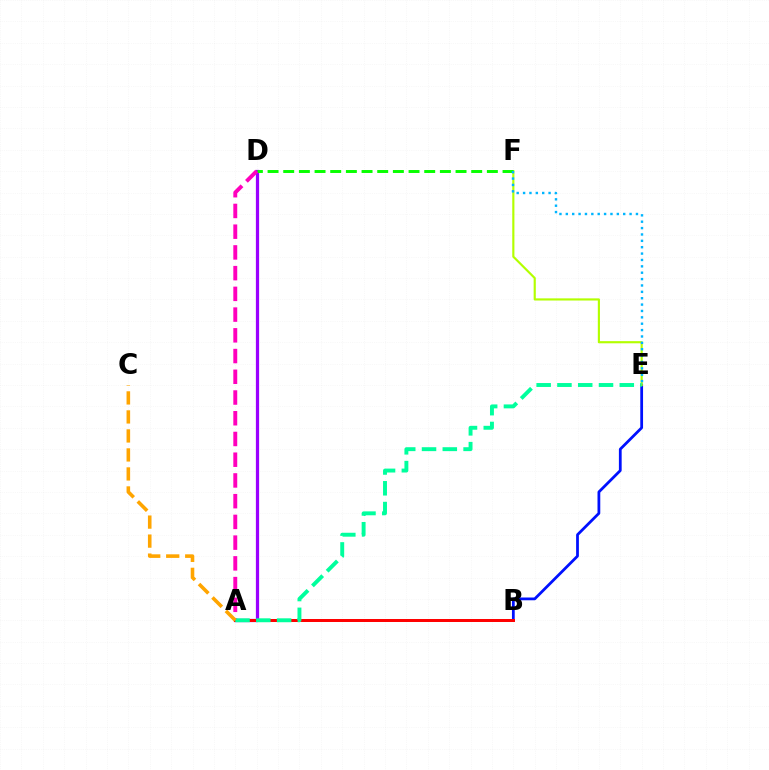{('A', 'D'): [{'color': '#9b00ff', 'line_style': 'solid', 'thickness': 2.33}, {'color': '#ff00bd', 'line_style': 'dashed', 'thickness': 2.82}], ('B', 'E'): [{'color': '#0010ff', 'line_style': 'solid', 'thickness': 1.99}], ('E', 'F'): [{'color': '#b3ff00', 'line_style': 'solid', 'thickness': 1.55}, {'color': '#00b5ff', 'line_style': 'dotted', 'thickness': 1.73}], ('D', 'F'): [{'color': '#08ff00', 'line_style': 'dashed', 'thickness': 2.13}], ('A', 'B'): [{'color': '#ff0000', 'line_style': 'solid', 'thickness': 2.15}], ('A', 'E'): [{'color': '#00ff9d', 'line_style': 'dashed', 'thickness': 2.82}], ('A', 'C'): [{'color': '#ffa500', 'line_style': 'dashed', 'thickness': 2.58}]}